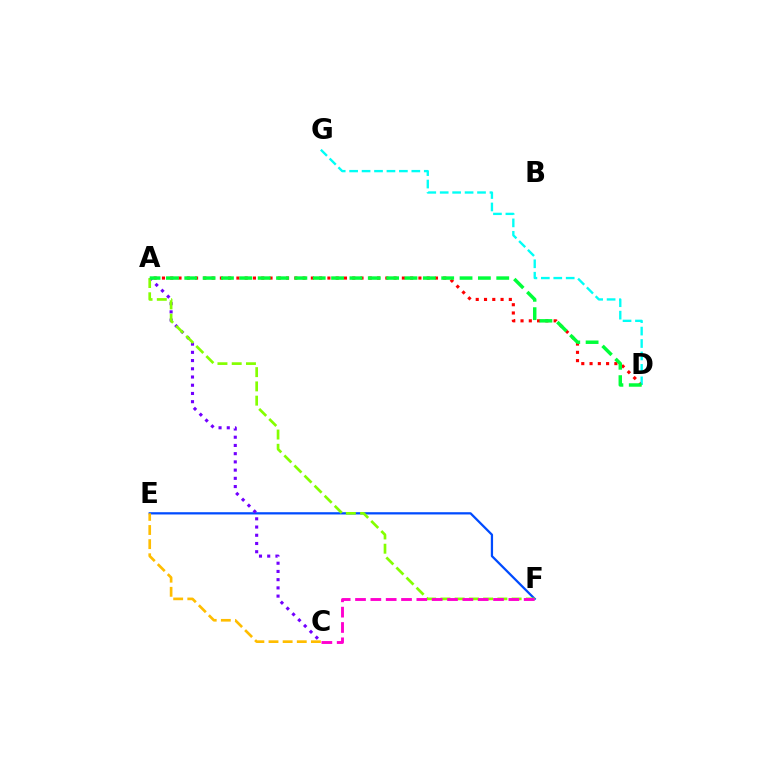{('E', 'F'): [{'color': '#004bff', 'line_style': 'solid', 'thickness': 1.62}], ('C', 'E'): [{'color': '#ffbd00', 'line_style': 'dashed', 'thickness': 1.92}], ('A', 'D'): [{'color': '#ff0000', 'line_style': 'dotted', 'thickness': 2.25}, {'color': '#00ff39', 'line_style': 'dashed', 'thickness': 2.49}], ('A', 'C'): [{'color': '#7200ff', 'line_style': 'dotted', 'thickness': 2.23}], ('A', 'F'): [{'color': '#84ff00', 'line_style': 'dashed', 'thickness': 1.94}], ('C', 'F'): [{'color': '#ff00cf', 'line_style': 'dashed', 'thickness': 2.08}], ('D', 'G'): [{'color': '#00fff6', 'line_style': 'dashed', 'thickness': 1.69}]}